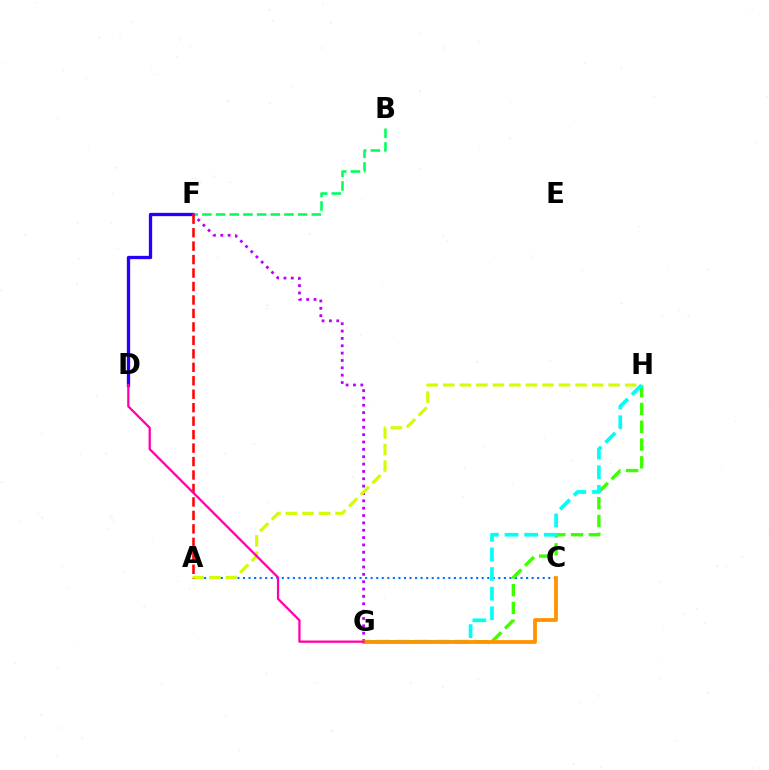{('D', 'F'): [{'color': '#2500ff', 'line_style': 'solid', 'thickness': 2.37}], ('A', 'C'): [{'color': '#0074ff', 'line_style': 'dotted', 'thickness': 1.51}], ('B', 'F'): [{'color': '#00ff5c', 'line_style': 'dashed', 'thickness': 1.86}], ('G', 'H'): [{'color': '#3dff00', 'line_style': 'dashed', 'thickness': 2.42}, {'color': '#00fff6', 'line_style': 'dashed', 'thickness': 2.67}], ('F', 'G'): [{'color': '#b900ff', 'line_style': 'dotted', 'thickness': 2.0}], ('C', 'G'): [{'color': '#ff9400', 'line_style': 'solid', 'thickness': 2.73}], ('A', 'H'): [{'color': '#d1ff00', 'line_style': 'dashed', 'thickness': 2.25}], ('A', 'F'): [{'color': '#ff0000', 'line_style': 'dashed', 'thickness': 1.83}], ('D', 'G'): [{'color': '#ff00ac', 'line_style': 'solid', 'thickness': 1.64}]}